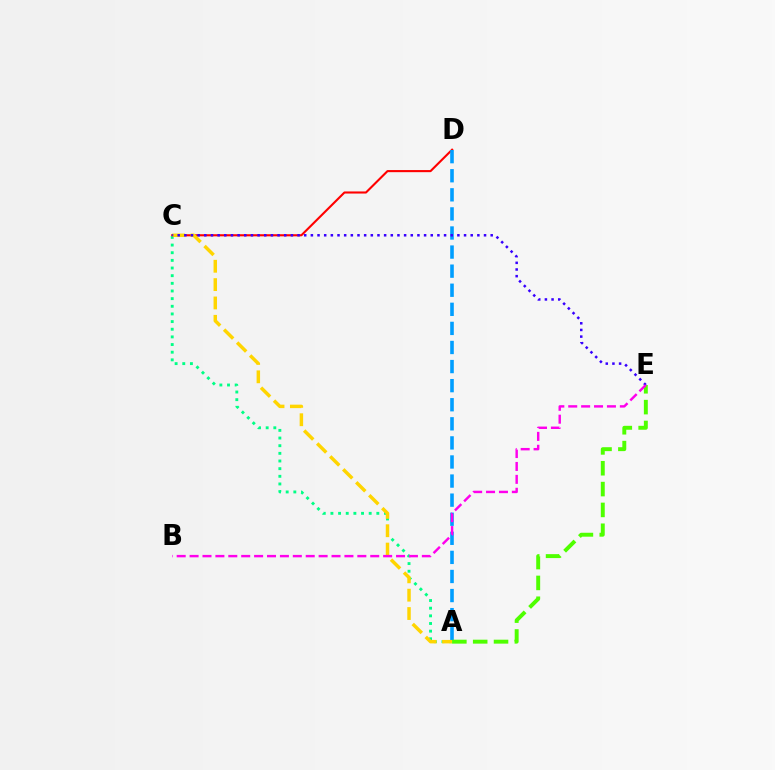{('C', 'D'): [{'color': '#ff0000', 'line_style': 'solid', 'thickness': 1.52}], ('A', 'C'): [{'color': '#00ff86', 'line_style': 'dotted', 'thickness': 2.08}, {'color': '#ffd500', 'line_style': 'dashed', 'thickness': 2.49}], ('A', 'D'): [{'color': '#009eff', 'line_style': 'dashed', 'thickness': 2.59}], ('C', 'E'): [{'color': '#3700ff', 'line_style': 'dotted', 'thickness': 1.81}], ('A', 'E'): [{'color': '#4fff00', 'line_style': 'dashed', 'thickness': 2.83}], ('B', 'E'): [{'color': '#ff00ed', 'line_style': 'dashed', 'thickness': 1.75}]}